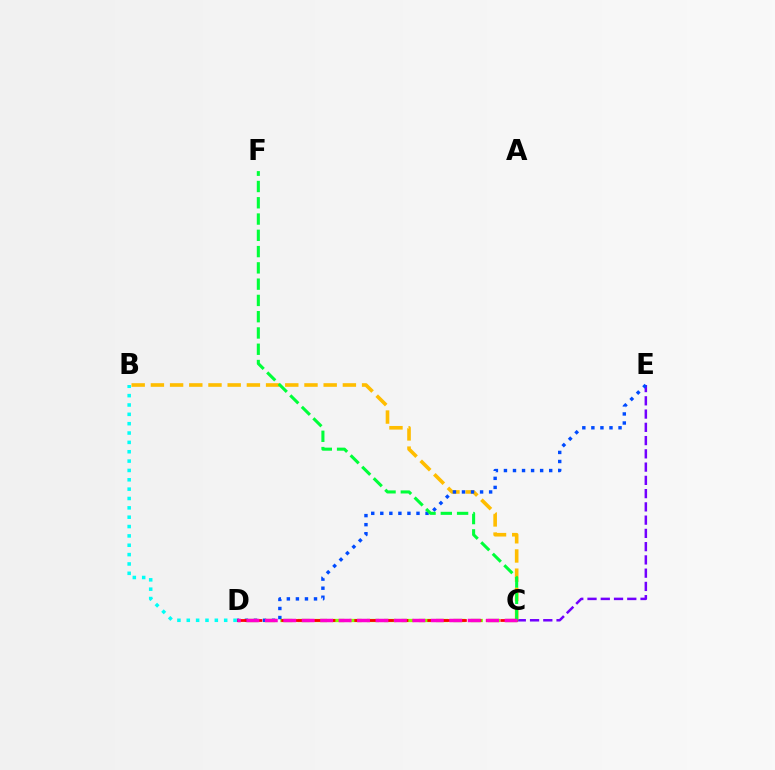{('C', 'E'): [{'color': '#7200ff', 'line_style': 'dashed', 'thickness': 1.8}], ('B', 'C'): [{'color': '#ffbd00', 'line_style': 'dashed', 'thickness': 2.61}], ('C', 'D'): [{'color': '#84ff00', 'line_style': 'dashed', 'thickness': 2.35}, {'color': '#ff0000', 'line_style': 'dashed', 'thickness': 1.98}, {'color': '#ff00cf', 'line_style': 'dashed', 'thickness': 2.51}], ('D', 'E'): [{'color': '#004bff', 'line_style': 'dotted', 'thickness': 2.46}], ('B', 'D'): [{'color': '#00fff6', 'line_style': 'dotted', 'thickness': 2.54}], ('C', 'F'): [{'color': '#00ff39', 'line_style': 'dashed', 'thickness': 2.21}]}